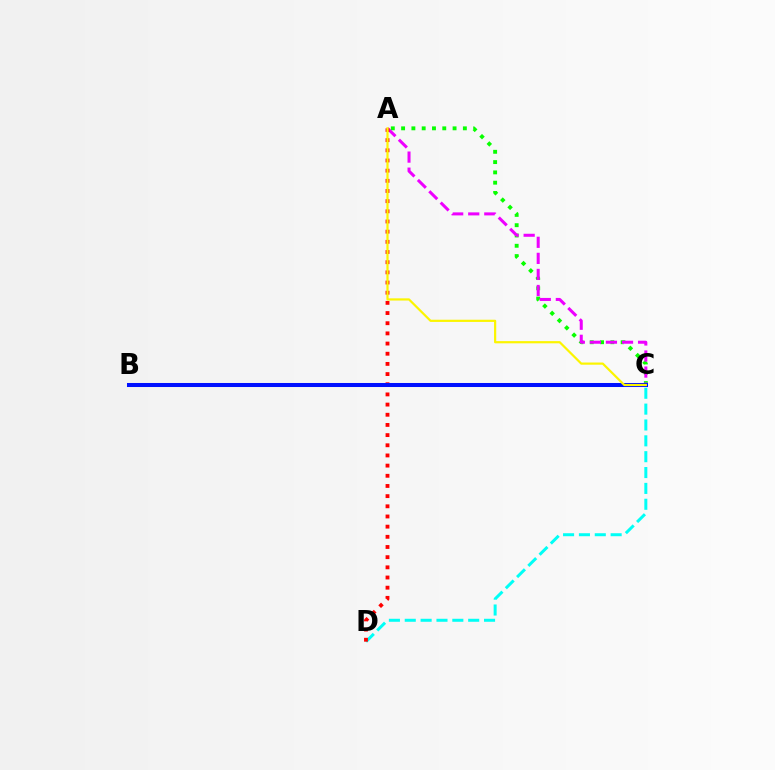{('C', 'D'): [{'color': '#00fff6', 'line_style': 'dashed', 'thickness': 2.15}], ('A', 'C'): [{'color': '#08ff00', 'line_style': 'dotted', 'thickness': 2.8}, {'color': '#ee00ff', 'line_style': 'dashed', 'thickness': 2.18}, {'color': '#fcf500', 'line_style': 'solid', 'thickness': 1.59}], ('A', 'D'): [{'color': '#ff0000', 'line_style': 'dotted', 'thickness': 2.76}], ('B', 'C'): [{'color': '#0010ff', 'line_style': 'solid', 'thickness': 2.9}]}